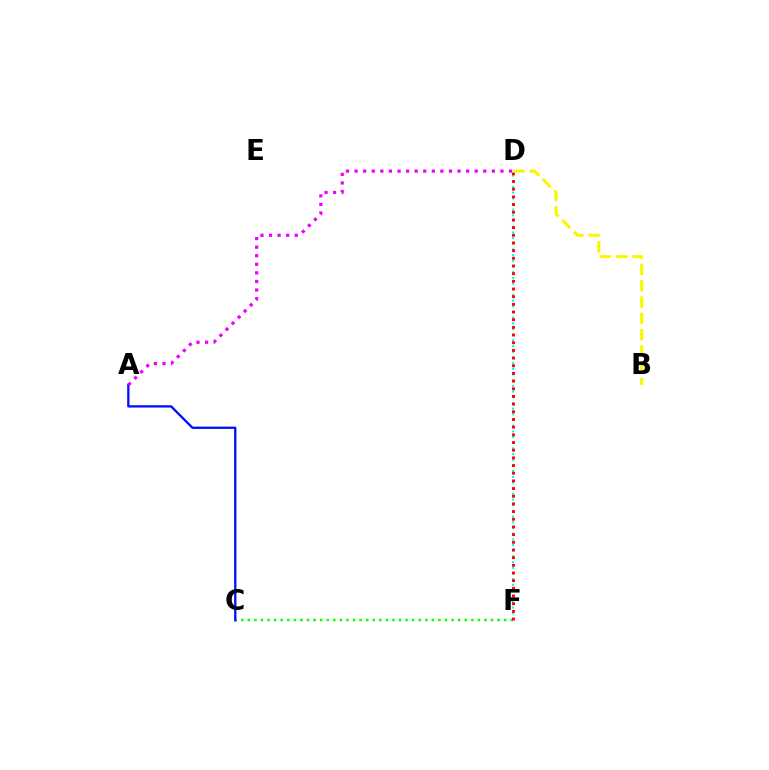{('C', 'F'): [{'color': '#08ff00', 'line_style': 'dotted', 'thickness': 1.79}], ('A', 'C'): [{'color': '#0010ff', 'line_style': 'solid', 'thickness': 1.67}], ('A', 'D'): [{'color': '#ee00ff', 'line_style': 'dotted', 'thickness': 2.33}], ('D', 'F'): [{'color': '#00fff6', 'line_style': 'dotted', 'thickness': 1.54}, {'color': '#ff0000', 'line_style': 'dotted', 'thickness': 2.09}], ('B', 'D'): [{'color': '#fcf500', 'line_style': 'dashed', 'thickness': 2.22}]}